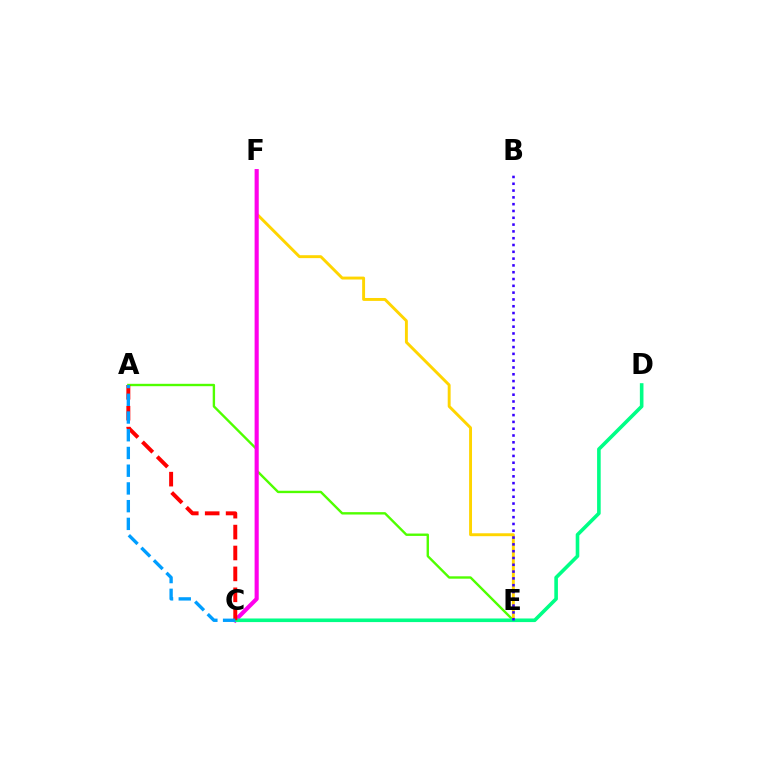{('A', 'E'): [{'color': '#4fff00', 'line_style': 'solid', 'thickness': 1.72}], ('E', 'F'): [{'color': '#ffd500', 'line_style': 'solid', 'thickness': 2.1}], ('C', 'F'): [{'color': '#ff00ed', 'line_style': 'solid', 'thickness': 2.97}], ('C', 'D'): [{'color': '#00ff86', 'line_style': 'solid', 'thickness': 2.6}], ('A', 'C'): [{'color': '#ff0000', 'line_style': 'dashed', 'thickness': 2.84}, {'color': '#009eff', 'line_style': 'dashed', 'thickness': 2.41}], ('B', 'E'): [{'color': '#3700ff', 'line_style': 'dotted', 'thickness': 1.85}]}